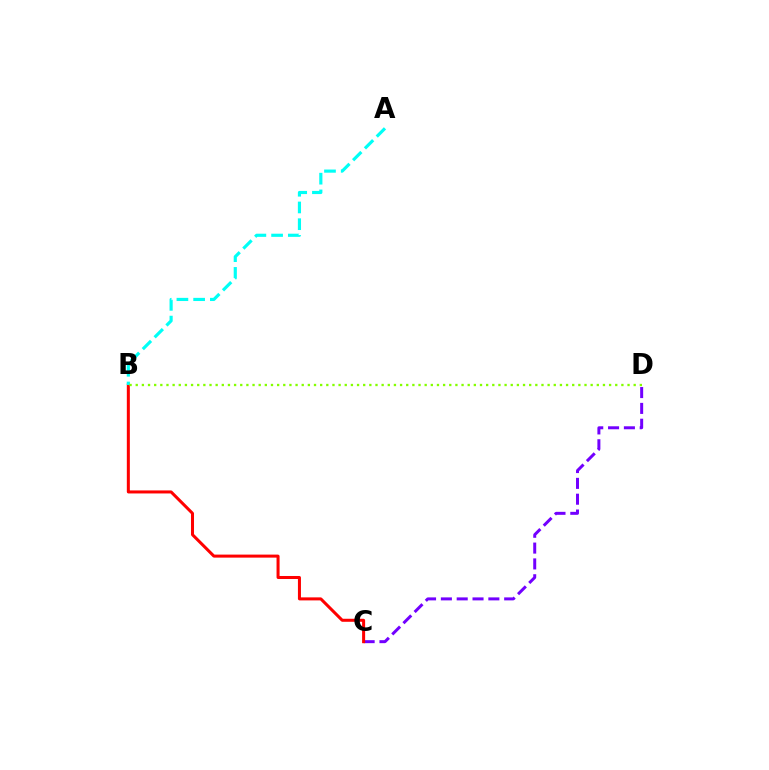{('C', 'D'): [{'color': '#7200ff', 'line_style': 'dashed', 'thickness': 2.15}], ('B', 'C'): [{'color': '#ff0000', 'line_style': 'solid', 'thickness': 2.18}], ('A', 'B'): [{'color': '#00fff6', 'line_style': 'dashed', 'thickness': 2.27}], ('B', 'D'): [{'color': '#84ff00', 'line_style': 'dotted', 'thickness': 1.67}]}